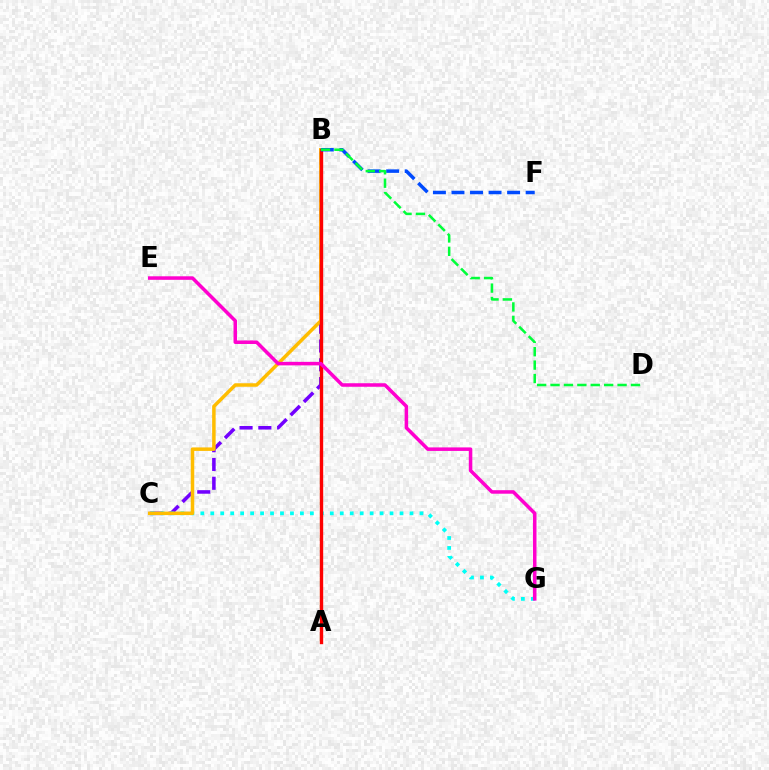{('B', 'C'): [{'color': '#7200ff', 'line_style': 'dashed', 'thickness': 2.55}, {'color': '#ffbd00', 'line_style': 'solid', 'thickness': 2.52}], ('C', 'G'): [{'color': '#00fff6', 'line_style': 'dotted', 'thickness': 2.71}], ('A', 'B'): [{'color': '#84ff00', 'line_style': 'dashed', 'thickness': 1.53}, {'color': '#ff0000', 'line_style': 'solid', 'thickness': 2.43}], ('B', 'F'): [{'color': '#004bff', 'line_style': 'dashed', 'thickness': 2.52}], ('E', 'G'): [{'color': '#ff00cf', 'line_style': 'solid', 'thickness': 2.54}], ('B', 'D'): [{'color': '#00ff39', 'line_style': 'dashed', 'thickness': 1.82}]}